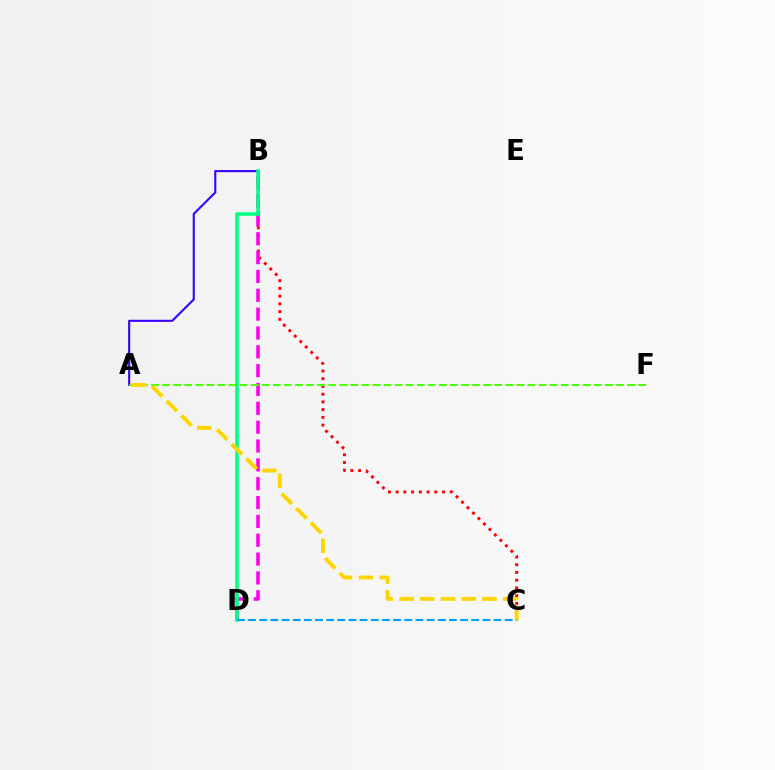{('B', 'C'): [{'color': '#ff0000', 'line_style': 'dotted', 'thickness': 2.1}], ('B', 'D'): [{'color': '#ff00ed', 'line_style': 'dashed', 'thickness': 2.56}, {'color': '#00ff86', 'line_style': 'solid', 'thickness': 2.53}], ('A', 'B'): [{'color': '#3700ff', 'line_style': 'solid', 'thickness': 1.51}], ('A', 'F'): [{'color': '#4fff00', 'line_style': 'dashed', 'thickness': 1.5}], ('C', 'D'): [{'color': '#009eff', 'line_style': 'dashed', 'thickness': 1.52}], ('A', 'C'): [{'color': '#ffd500', 'line_style': 'dashed', 'thickness': 2.81}]}